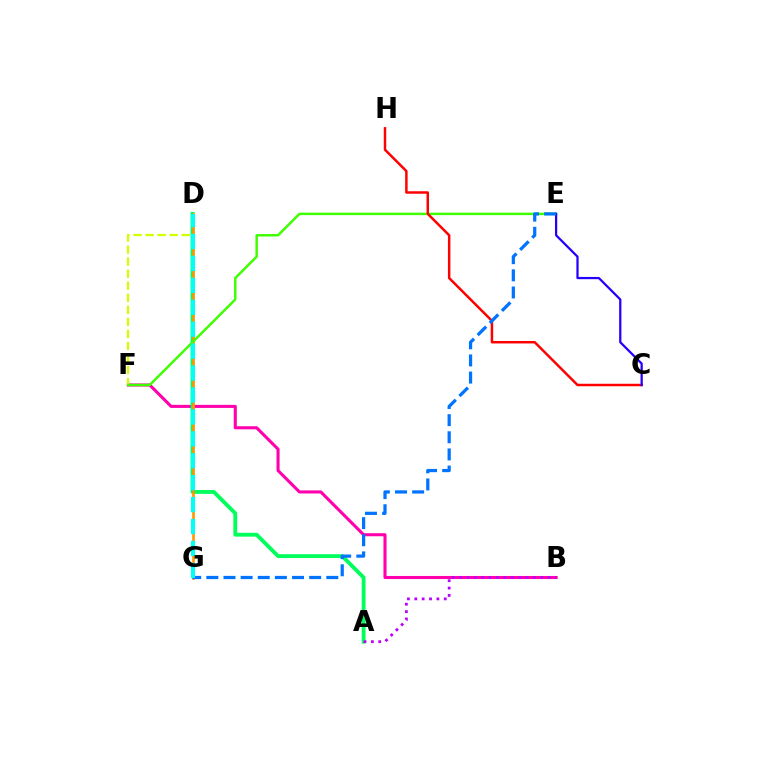{('B', 'F'): [{'color': '#ff00ac', 'line_style': 'solid', 'thickness': 2.21}], ('D', 'F'): [{'color': '#d1ff00', 'line_style': 'dashed', 'thickness': 1.64}], ('A', 'D'): [{'color': '#00ff5c', 'line_style': 'solid', 'thickness': 2.76}], ('D', 'G'): [{'color': '#ff9400', 'line_style': 'solid', 'thickness': 1.87}, {'color': '#00fff6', 'line_style': 'dashed', 'thickness': 2.98}], ('E', 'F'): [{'color': '#3dff00', 'line_style': 'solid', 'thickness': 1.77}], ('C', 'H'): [{'color': '#ff0000', 'line_style': 'solid', 'thickness': 1.78}], ('C', 'E'): [{'color': '#2500ff', 'line_style': 'solid', 'thickness': 1.62}], ('A', 'B'): [{'color': '#b900ff', 'line_style': 'dotted', 'thickness': 2.0}], ('E', 'G'): [{'color': '#0074ff', 'line_style': 'dashed', 'thickness': 2.33}]}